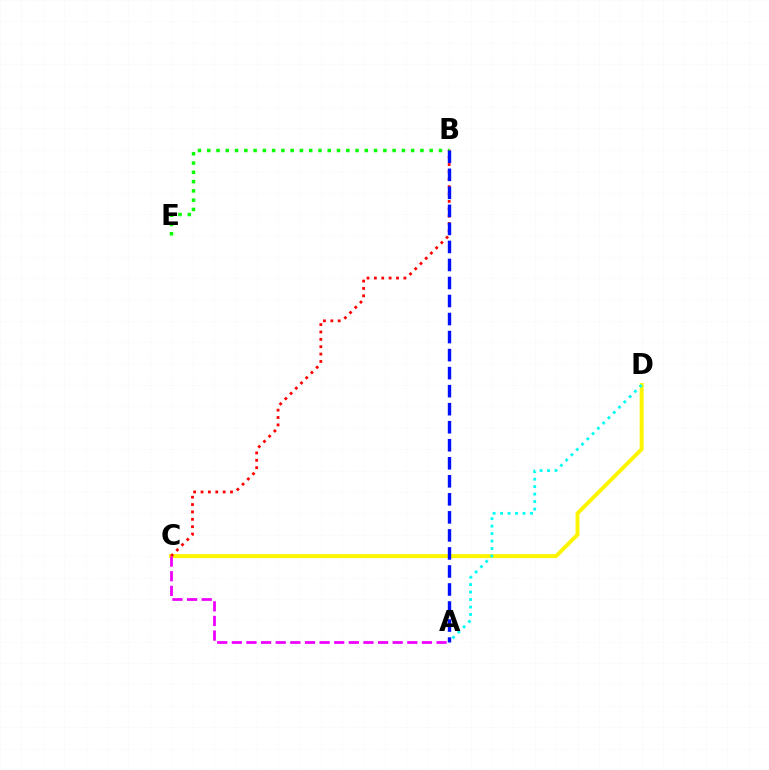{('C', 'D'): [{'color': '#fcf500', 'line_style': 'solid', 'thickness': 2.85}], ('B', 'C'): [{'color': '#ff0000', 'line_style': 'dotted', 'thickness': 2.0}], ('B', 'E'): [{'color': '#08ff00', 'line_style': 'dotted', 'thickness': 2.52}], ('A', 'C'): [{'color': '#ee00ff', 'line_style': 'dashed', 'thickness': 1.99}], ('A', 'B'): [{'color': '#0010ff', 'line_style': 'dashed', 'thickness': 2.45}], ('A', 'D'): [{'color': '#00fff6', 'line_style': 'dotted', 'thickness': 2.03}]}